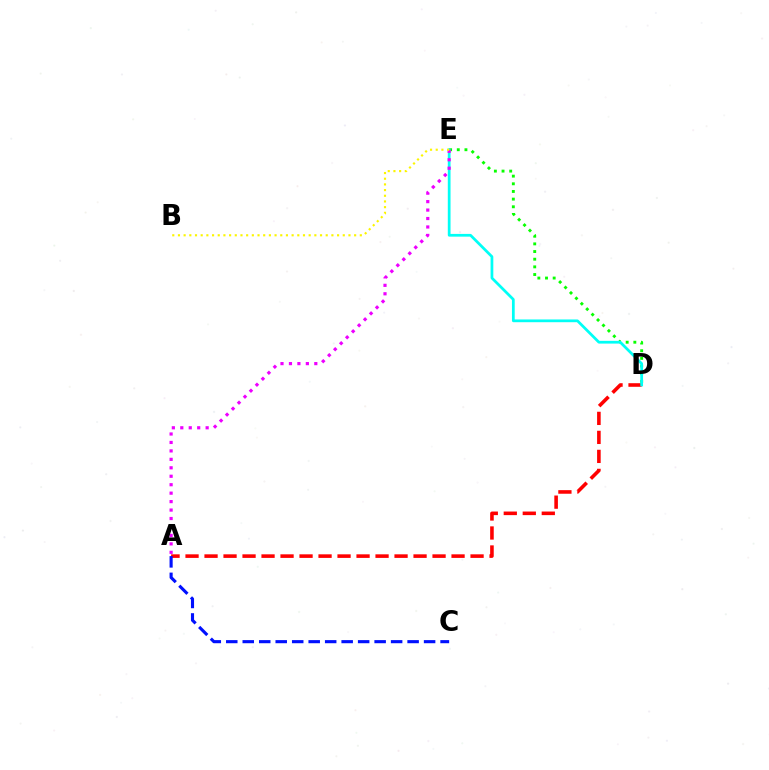{('D', 'E'): [{'color': '#08ff00', 'line_style': 'dotted', 'thickness': 2.08}, {'color': '#00fff6', 'line_style': 'solid', 'thickness': 1.97}], ('A', 'D'): [{'color': '#ff0000', 'line_style': 'dashed', 'thickness': 2.58}], ('A', 'E'): [{'color': '#ee00ff', 'line_style': 'dotted', 'thickness': 2.3}], ('B', 'E'): [{'color': '#fcf500', 'line_style': 'dotted', 'thickness': 1.54}], ('A', 'C'): [{'color': '#0010ff', 'line_style': 'dashed', 'thickness': 2.24}]}